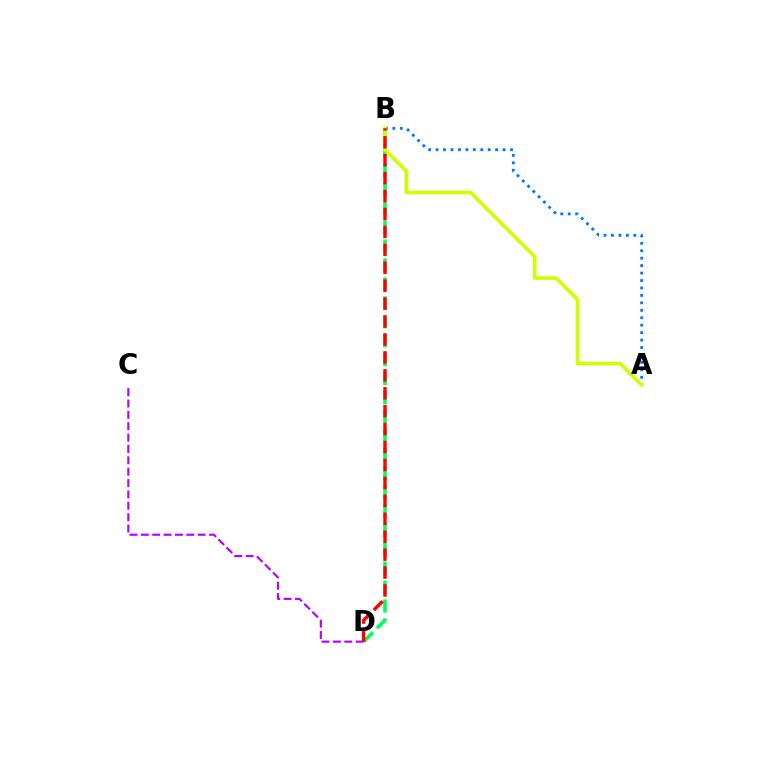{('A', 'B'): [{'color': '#0074ff', 'line_style': 'dotted', 'thickness': 2.02}, {'color': '#d1ff00', 'line_style': 'solid', 'thickness': 2.62}], ('B', 'D'): [{'color': '#00ff5c', 'line_style': 'dashed', 'thickness': 2.57}, {'color': '#ff0000', 'line_style': 'dashed', 'thickness': 2.44}], ('C', 'D'): [{'color': '#b900ff', 'line_style': 'dashed', 'thickness': 1.54}]}